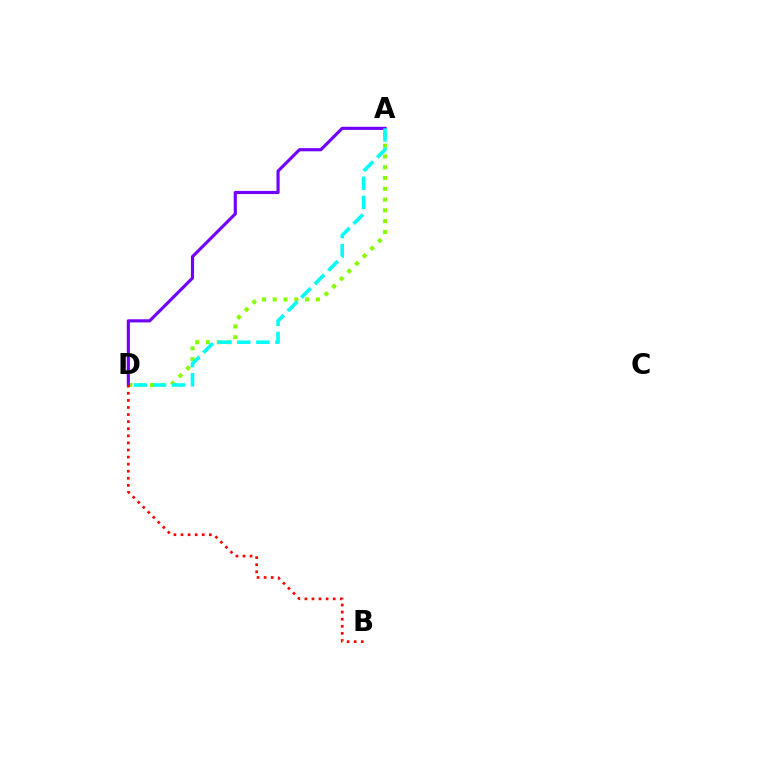{('A', 'D'): [{'color': '#84ff00', 'line_style': 'dotted', 'thickness': 2.93}, {'color': '#7200ff', 'line_style': 'solid', 'thickness': 2.26}, {'color': '#00fff6', 'line_style': 'dashed', 'thickness': 2.59}], ('B', 'D'): [{'color': '#ff0000', 'line_style': 'dotted', 'thickness': 1.93}]}